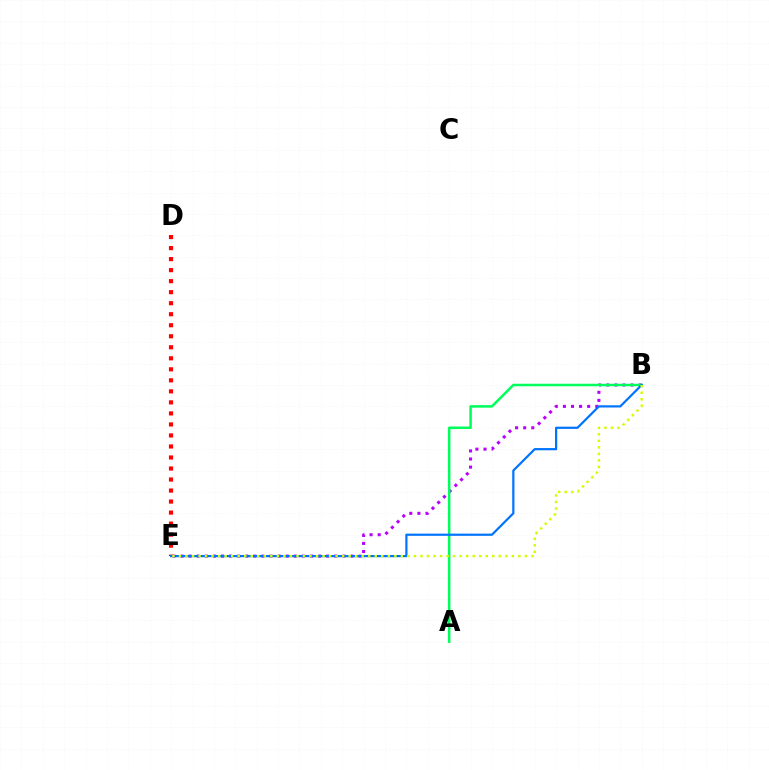{('B', 'E'): [{'color': '#b900ff', 'line_style': 'dotted', 'thickness': 2.2}, {'color': '#0074ff', 'line_style': 'solid', 'thickness': 1.6}, {'color': '#d1ff00', 'line_style': 'dotted', 'thickness': 1.77}], ('A', 'B'): [{'color': '#00ff5c', 'line_style': 'solid', 'thickness': 1.82}], ('D', 'E'): [{'color': '#ff0000', 'line_style': 'dotted', 'thickness': 2.99}]}